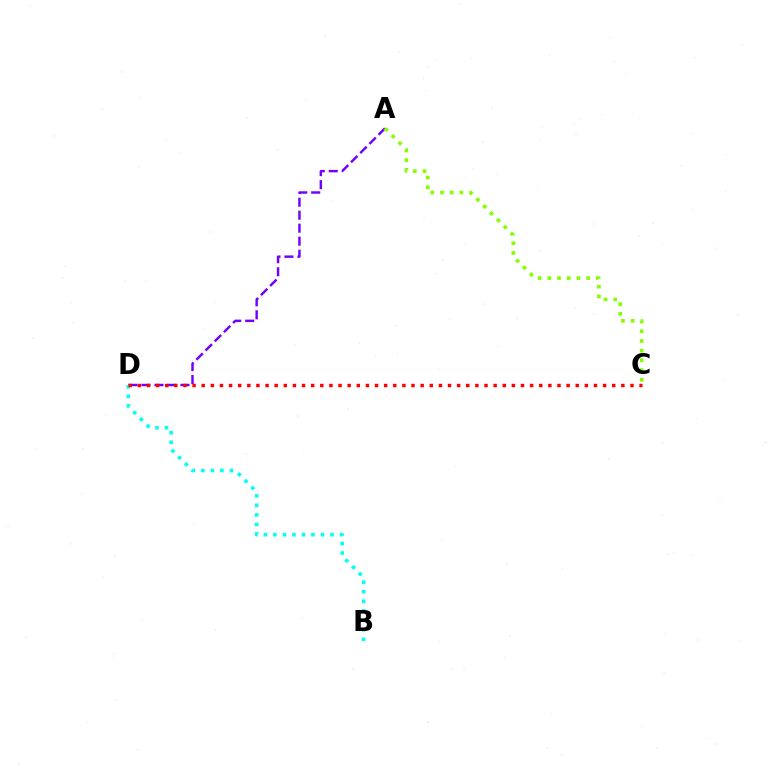{('A', 'D'): [{'color': '#7200ff', 'line_style': 'dashed', 'thickness': 1.76}], ('B', 'D'): [{'color': '#00fff6', 'line_style': 'dotted', 'thickness': 2.59}], ('C', 'D'): [{'color': '#ff0000', 'line_style': 'dotted', 'thickness': 2.48}], ('A', 'C'): [{'color': '#84ff00', 'line_style': 'dotted', 'thickness': 2.64}]}